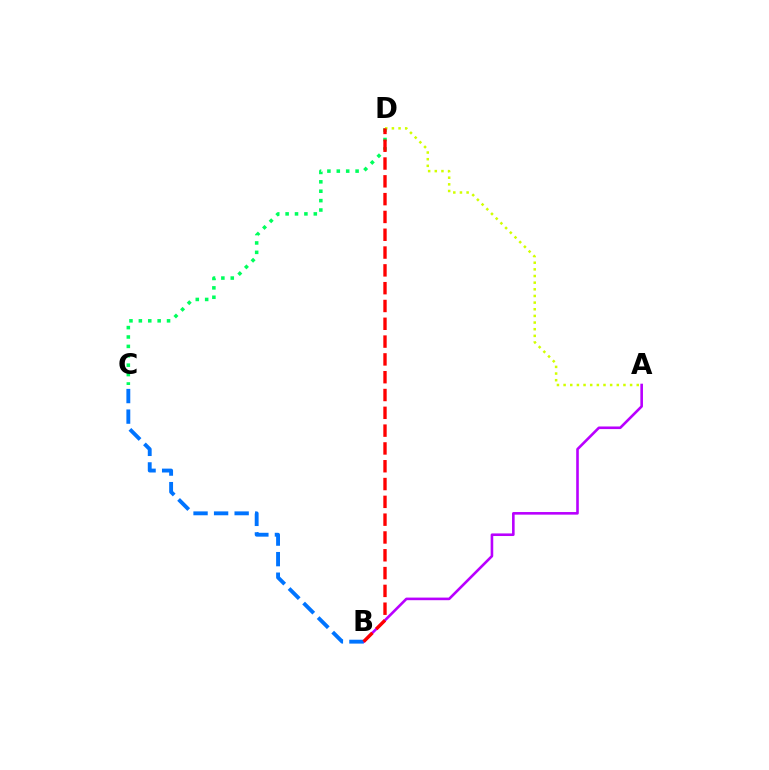{('C', 'D'): [{'color': '#00ff5c', 'line_style': 'dotted', 'thickness': 2.55}], ('A', 'D'): [{'color': '#d1ff00', 'line_style': 'dotted', 'thickness': 1.81}], ('A', 'B'): [{'color': '#b900ff', 'line_style': 'solid', 'thickness': 1.88}], ('B', 'C'): [{'color': '#0074ff', 'line_style': 'dashed', 'thickness': 2.79}], ('B', 'D'): [{'color': '#ff0000', 'line_style': 'dashed', 'thickness': 2.42}]}